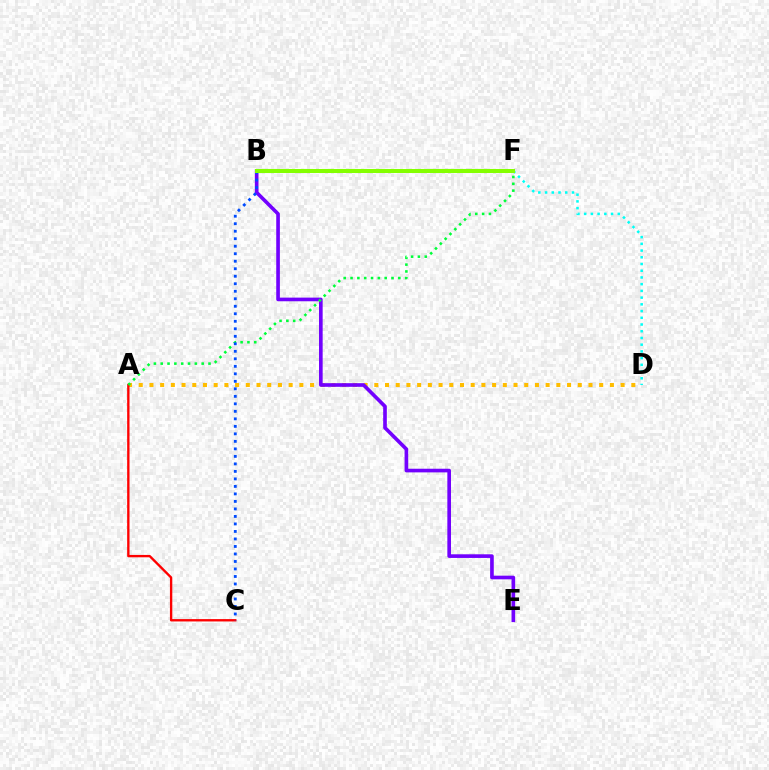{('B', 'F'): [{'color': '#ff00cf', 'line_style': 'dotted', 'thickness': 1.94}, {'color': '#84ff00', 'line_style': 'solid', 'thickness': 2.91}], ('D', 'F'): [{'color': '#00fff6', 'line_style': 'dotted', 'thickness': 1.83}], ('A', 'D'): [{'color': '#ffbd00', 'line_style': 'dotted', 'thickness': 2.91}], ('A', 'C'): [{'color': '#ff0000', 'line_style': 'solid', 'thickness': 1.69}], ('B', 'E'): [{'color': '#7200ff', 'line_style': 'solid', 'thickness': 2.63}], ('A', 'F'): [{'color': '#00ff39', 'line_style': 'dotted', 'thickness': 1.85}], ('B', 'C'): [{'color': '#004bff', 'line_style': 'dotted', 'thickness': 2.04}]}